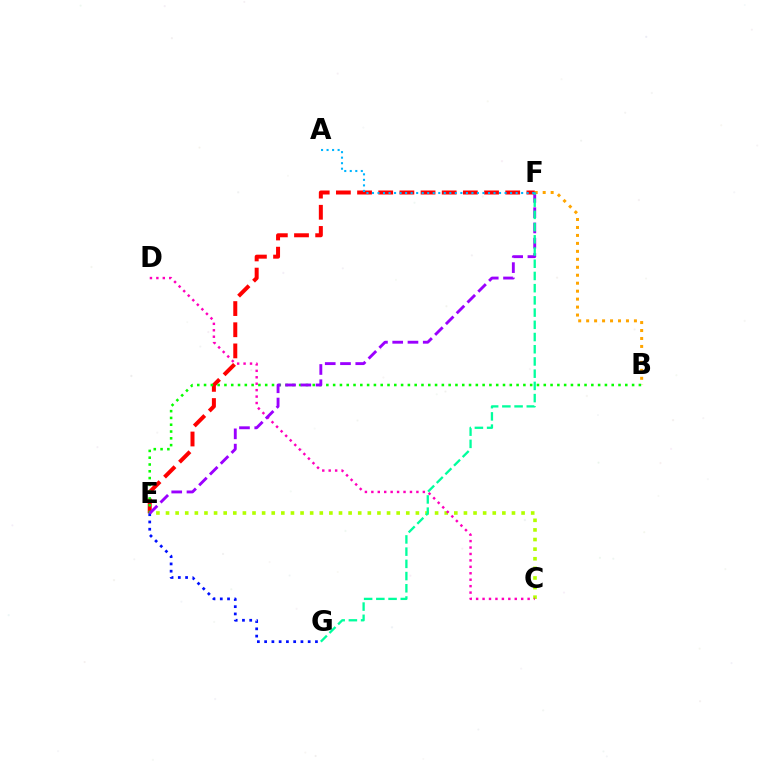{('B', 'F'): [{'color': '#ffa500', 'line_style': 'dotted', 'thickness': 2.16}], ('C', 'E'): [{'color': '#b3ff00', 'line_style': 'dotted', 'thickness': 2.61}], ('C', 'D'): [{'color': '#ff00bd', 'line_style': 'dotted', 'thickness': 1.75}], ('E', 'F'): [{'color': '#ff0000', 'line_style': 'dashed', 'thickness': 2.88}, {'color': '#9b00ff', 'line_style': 'dashed', 'thickness': 2.07}], ('B', 'E'): [{'color': '#08ff00', 'line_style': 'dotted', 'thickness': 1.85}], ('E', 'G'): [{'color': '#0010ff', 'line_style': 'dotted', 'thickness': 1.97}], ('F', 'G'): [{'color': '#00ff9d', 'line_style': 'dashed', 'thickness': 1.66}], ('A', 'F'): [{'color': '#00b5ff', 'line_style': 'dotted', 'thickness': 1.5}]}